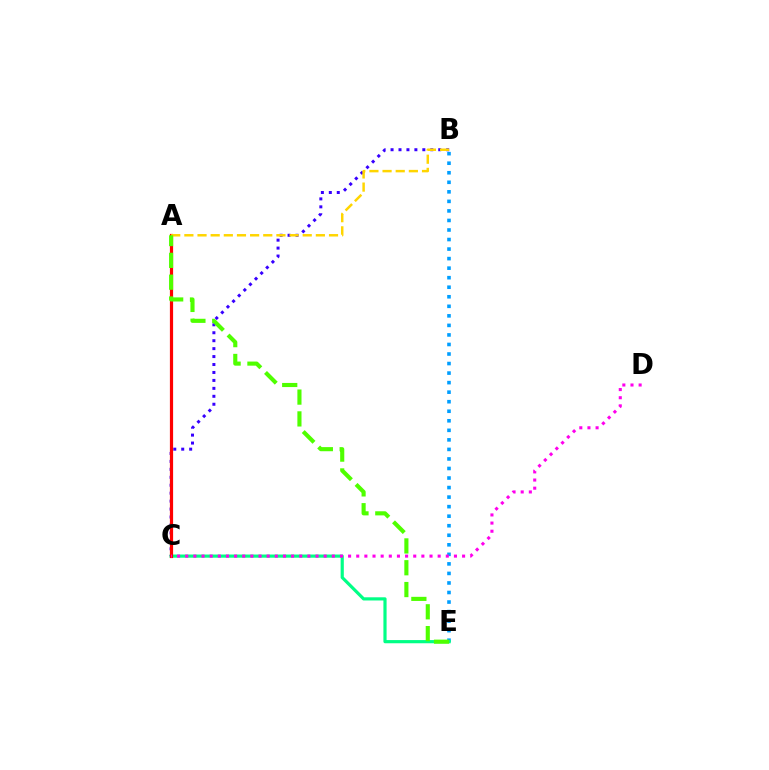{('B', 'E'): [{'color': '#009eff', 'line_style': 'dotted', 'thickness': 2.59}], ('C', 'E'): [{'color': '#00ff86', 'line_style': 'solid', 'thickness': 2.29}], ('B', 'C'): [{'color': '#3700ff', 'line_style': 'dotted', 'thickness': 2.16}], ('A', 'C'): [{'color': '#ff0000', 'line_style': 'solid', 'thickness': 2.31}], ('A', 'B'): [{'color': '#ffd500', 'line_style': 'dashed', 'thickness': 1.79}], ('C', 'D'): [{'color': '#ff00ed', 'line_style': 'dotted', 'thickness': 2.21}], ('A', 'E'): [{'color': '#4fff00', 'line_style': 'dashed', 'thickness': 2.96}]}